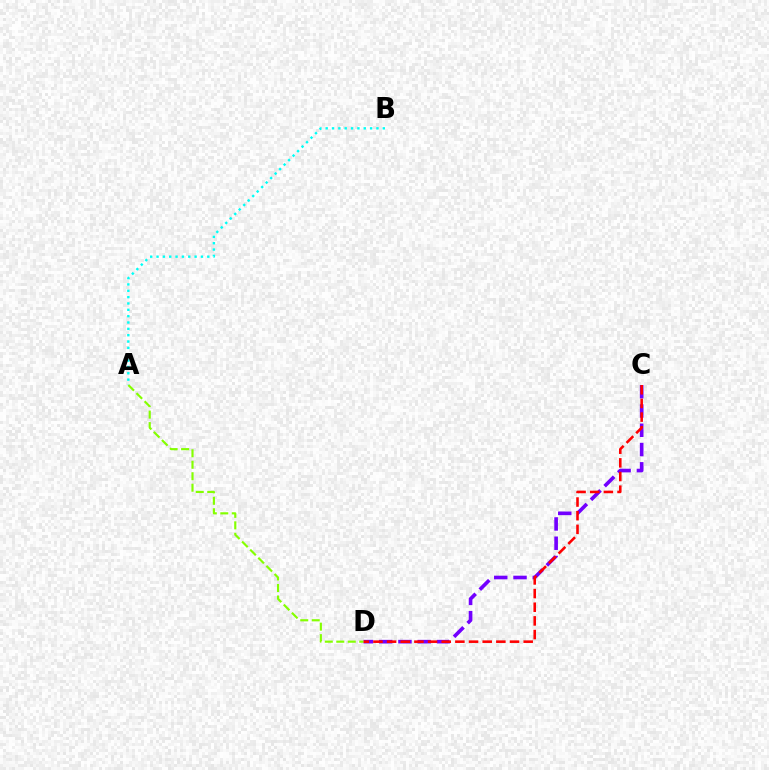{('C', 'D'): [{'color': '#7200ff', 'line_style': 'dashed', 'thickness': 2.62}, {'color': '#ff0000', 'line_style': 'dashed', 'thickness': 1.86}], ('A', 'D'): [{'color': '#84ff00', 'line_style': 'dashed', 'thickness': 1.56}], ('A', 'B'): [{'color': '#00fff6', 'line_style': 'dotted', 'thickness': 1.72}]}